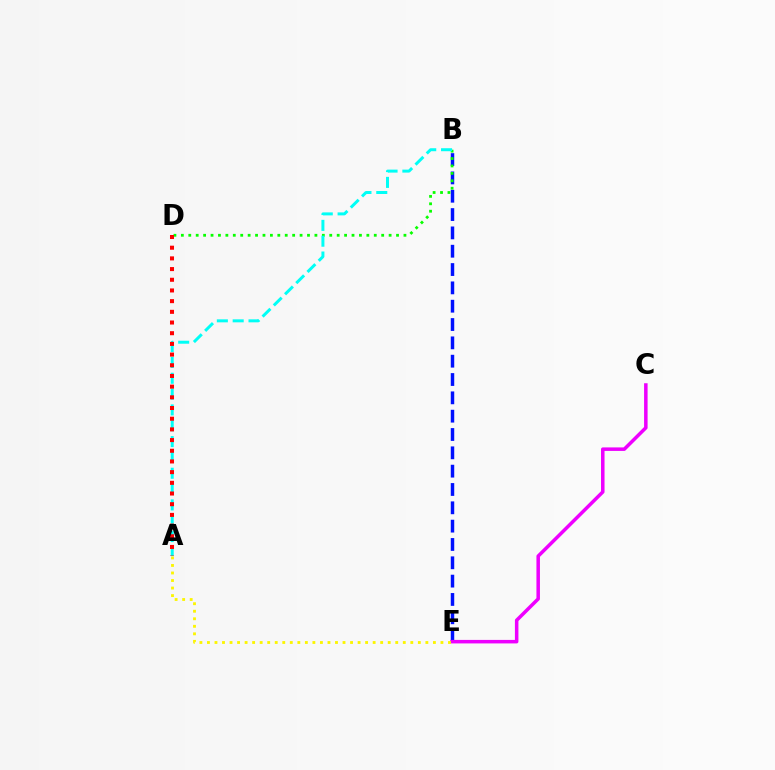{('B', 'E'): [{'color': '#0010ff', 'line_style': 'dashed', 'thickness': 2.49}], ('B', 'D'): [{'color': '#08ff00', 'line_style': 'dotted', 'thickness': 2.02}], ('A', 'B'): [{'color': '#00fff6', 'line_style': 'dashed', 'thickness': 2.15}], ('A', 'D'): [{'color': '#ff0000', 'line_style': 'dotted', 'thickness': 2.9}], ('C', 'E'): [{'color': '#ee00ff', 'line_style': 'solid', 'thickness': 2.53}], ('A', 'E'): [{'color': '#fcf500', 'line_style': 'dotted', 'thickness': 2.05}]}